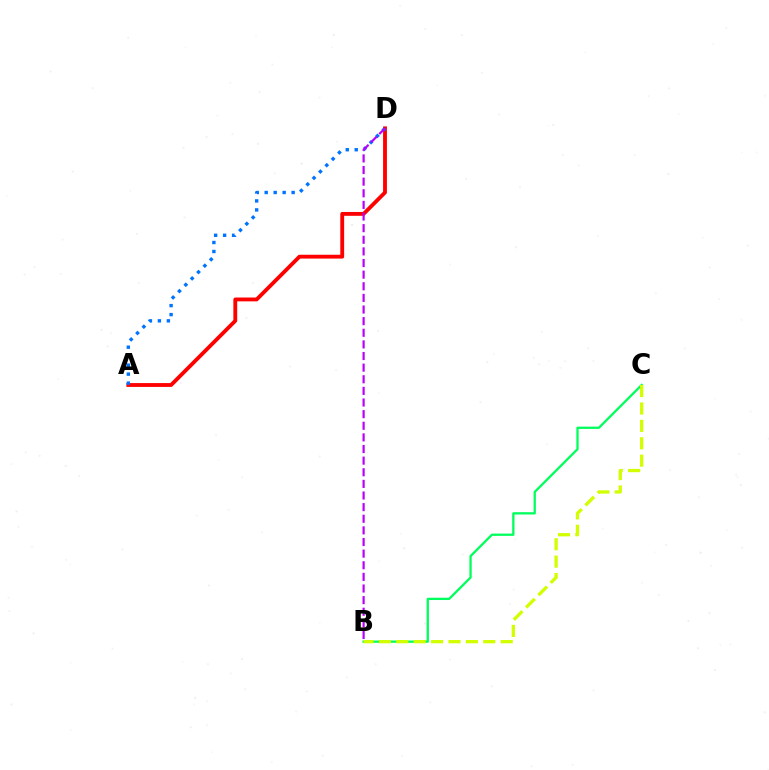{('B', 'C'): [{'color': '#00ff5c', 'line_style': 'solid', 'thickness': 1.65}, {'color': '#d1ff00', 'line_style': 'dashed', 'thickness': 2.36}], ('A', 'D'): [{'color': '#ff0000', 'line_style': 'solid', 'thickness': 2.77}, {'color': '#0074ff', 'line_style': 'dotted', 'thickness': 2.44}], ('B', 'D'): [{'color': '#b900ff', 'line_style': 'dashed', 'thickness': 1.58}]}